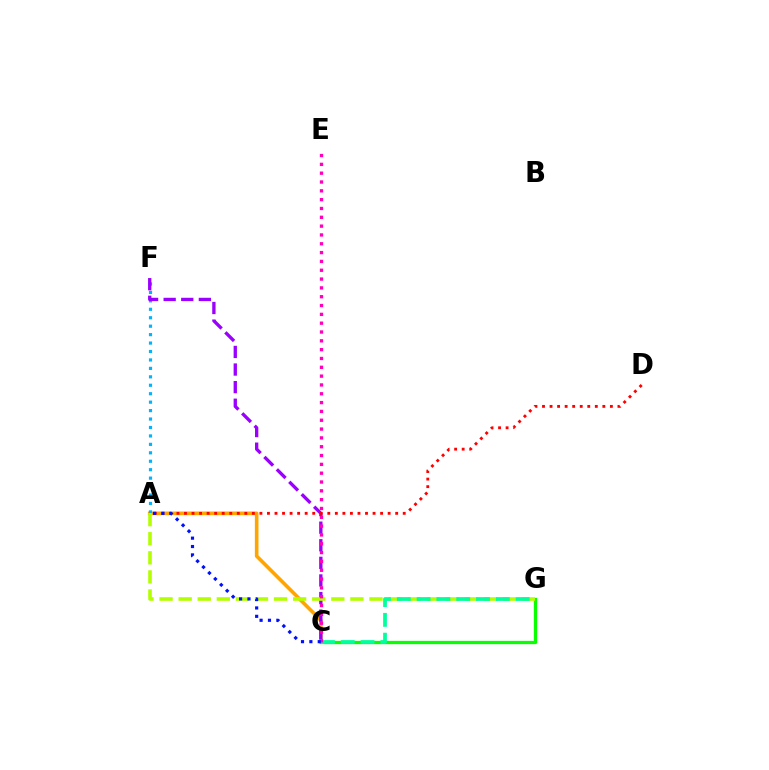{('A', 'C'): [{'color': '#ffa500', 'line_style': 'solid', 'thickness': 2.6}, {'color': '#0010ff', 'line_style': 'dotted', 'thickness': 2.28}], ('C', 'G'): [{'color': '#08ff00', 'line_style': 'solid', 'thickness': 2.37}, {'color': '#00ff9d', 'line_style': 'dashed', 'thickness': 2.69}], ('A', 'F'): [{'color': '#00b5ff', 'line_style': 'dotted', 'thickness': 2.29}], ('C', 'F'): [{'color': '#9b00ff', 'line_style': 'dashed', 'thickness': 2.39}], ('A', 'G'): [{'color': '#b3ff00', 'line_style': 'dashed', 'thickness': 2.59}], ('A', 'D'): [{'color': '#ff0000', 'line_style': 'dotted', 'thickness': 2.05}], ('C', 'E'): [{'color': '#ff00bd', 'line_style': 'dotted', 'thickness': 2.4}]}